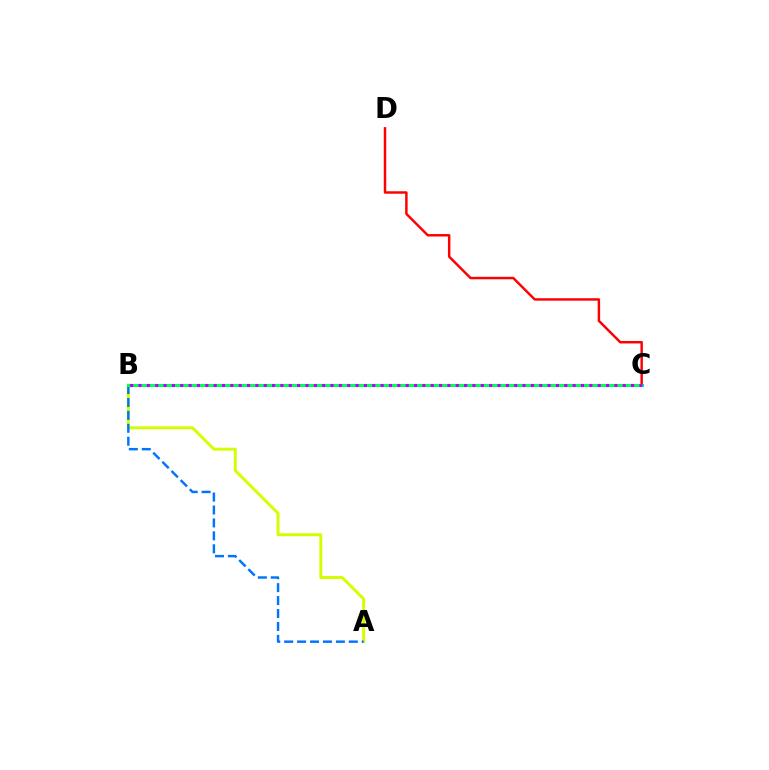{('A', 'B'): [{'color': '#d1ff00', 'line_style': 'solid', 'thickness': 2.13}, {'color': '#0074ff', 'line_style': 'dashed', 'thickness': 1.76}], ('C', 'D'): [{'color': '#ff0000', 'line_style': 'solid', 'thickness': 1.77}], ('B', 'C'): [{'color': '#00ff5c', 'line_style': 'solid', 'thickness': 2.16}, {'color': '#b900ff', 'line_style': 'dotted', 'thickness': 2.27}]}